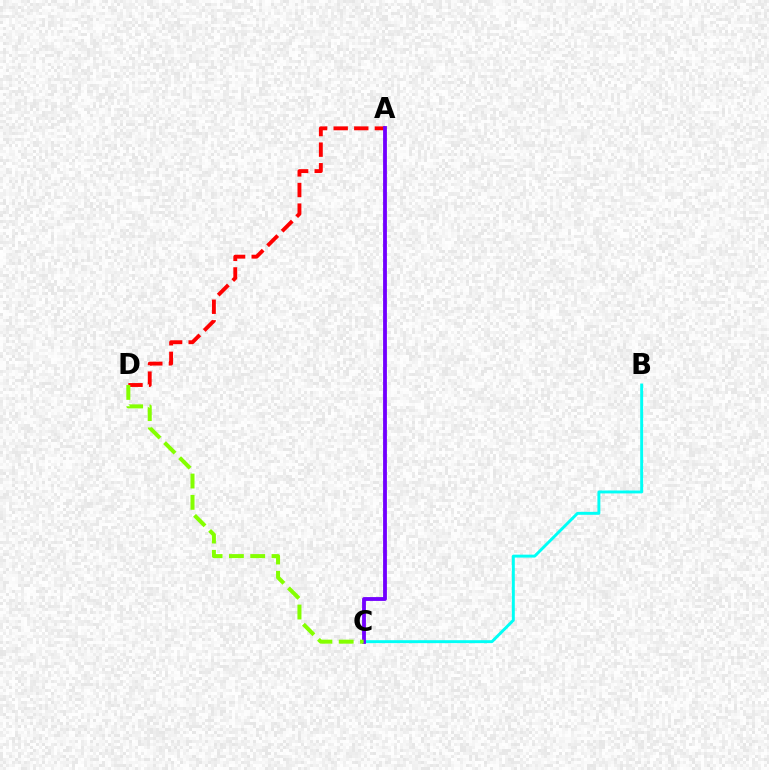{('B', 'C'): [{'color': '#00fff6', 'line_style': 'solid', 'thickness': 2.11}], ('A', 'D'): [{'color': '#ff0000', 'line_style': 'dashed', 'thickness': 2.8}], ('A', 'C'): [{'color': '#7200ff', 'line_style': 'solid', 'thickness': 2.76}], ('C', 'D'): [{'color': '#84ff00', 'line_style': 'dashed', 'thickness': 2.89}]}